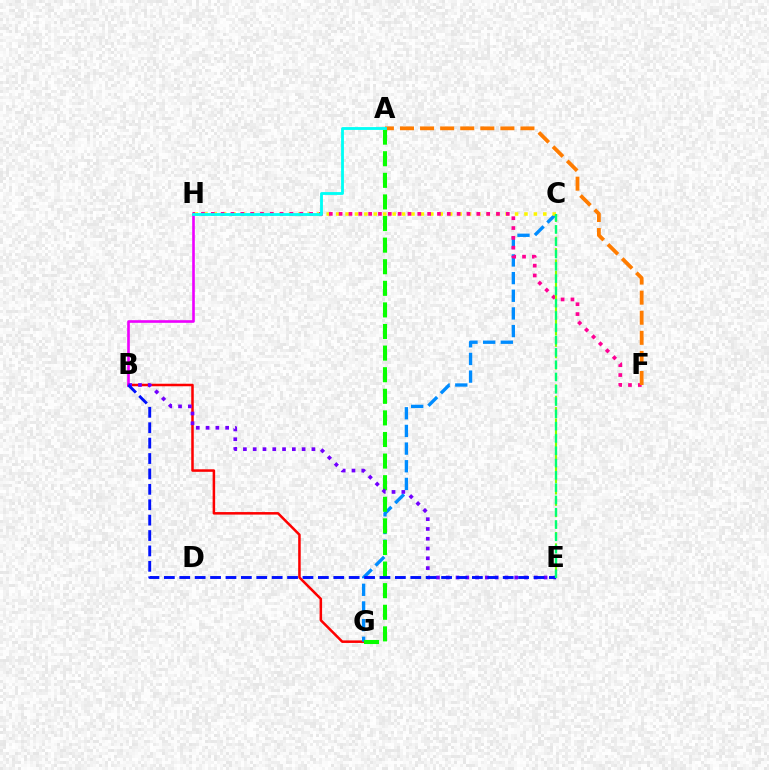{('B', 'G'): [{'color': '#ff0000', 'line_style': 'solid', 'thickness': 1.82}], ('C', 'G'): [{'color': '#008cff', 'line_style': 'dashed', 'thickness': 2.4}], ('C', 'H'): [{'color': '#fcf500', 'line_style': 'dotted', 'thickness': 2.56}], ('F', 'H'): [{'color': '#ff0094', 'line_style': 'dotted', 'thickness': 2.67}], ('A', 'F'): [{'color': '#ff7c00', 'line_style': 'dashed', 'thickness': 2.73}], ('B', 'H'): [{'color': '#ee00ff', 'line_style': 'solid', 'thickness': 1.9}], ('A', 'G'): [{'color': '#08ff00', 'line_style': 'dashed', 'thickness': 2.93}], ('C', 'E'): [{'color': '#84ff00', 'line_style': 'dashed', 'thickness': 1.54}, {'color': '#00ff74', 'line_style': 'dashed', 'thickness': 1.67}], ('A', 'H'): [{'color': '#00fff6', 'line_style': 'solid', 'thickness': 2.03}], ('B', 'E'): [{'color': '#7200ff', 'line_style': 'dotted', 'thickness': 2.66}, {'color': '#0010ff', 'line_style': 'dashed', 'thickness': 2.09}]}